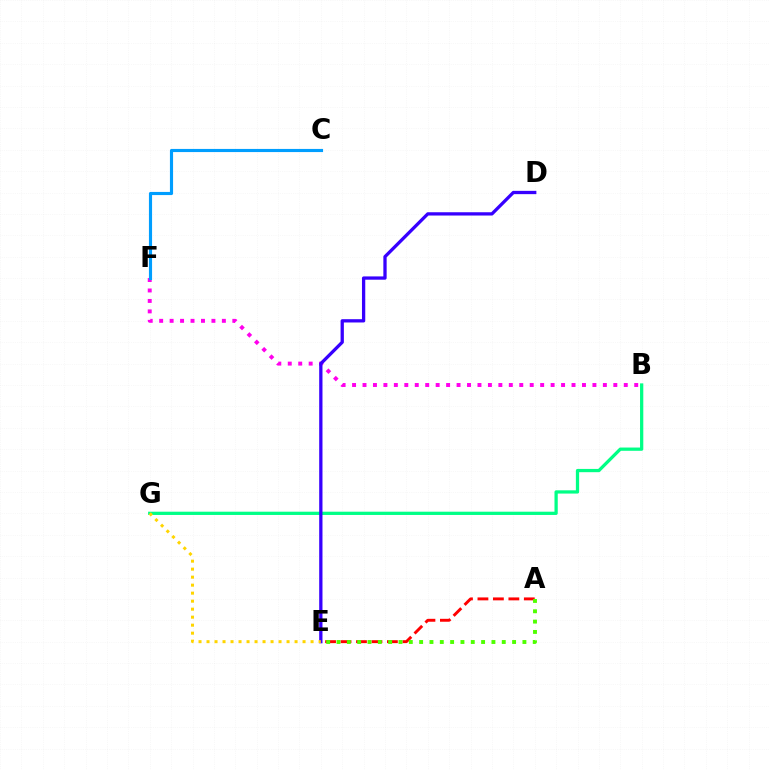{('B', 'G'): [{'color': '#00ff86', 'line_style': 'solid', 'thickness': 2.34}], ('A', 'E'): [{'color': '#ff0000', 'line_style': 'dashed', 'thickness': 2.1}, {'color': '#4fff00', 'line_style': 'dotted', 'thickness': 2.81}], ('B', 'F'): [{'color': '#ff00ed', 'line_style': 'dotted', 'thickness': 2.84}], ('D', 'E'): [{'color': '#3700ff', 'line_style': 'solid', 'thickness': 2.37}], ('E', 'G'): [{'color': '#ffd500', 'line_style': 'dotted', 'thickness': 2.17}], ('C', 'F'): [{'color': '#009eff', 'line_style': 'solid', 'thickness': 2.26}]}